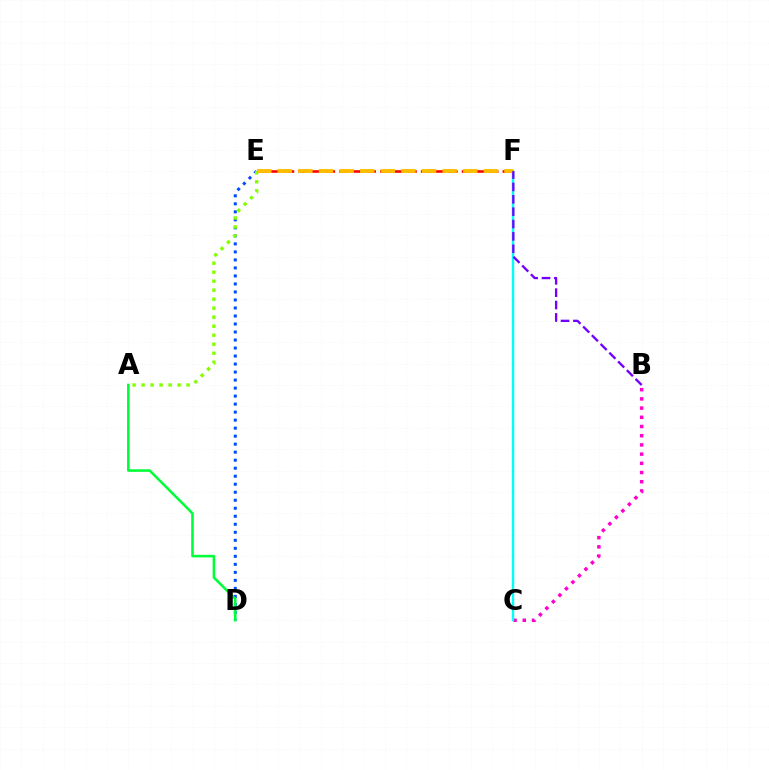{('D', 'E'): [{'color': '#004bff', 'line_style': 'dotted', 'thickness': 2.18}], ('B', 'C'): [{'color': '#ff00cf', 'line_style': 'dotted', 'thickness': 2.5}], ('E', 'F'): [{'color': '#ff0000', 'line_style': 'dashed', 'thickness': 1.85}, {'color': '#ffbd00', 'line_style': 'dashed', 'thickness': 2.8}], ('A', 'E'): [{'color': '#84ff00', 'line_style': 'dotted', 'thickness': 2.45}], ('C', 'F'): [{'color': '#00fff6', 'line_style': 'solid', 'thickness': 1.75}], ('A', 'D'): [{'color': '#00ff39', 'line_style': 'solid', 'thickness': 1.86}], ('B', 'F'): [{'color': '#7200ff', 'line_style': 'dashed', 'thickness': 1.68}]}